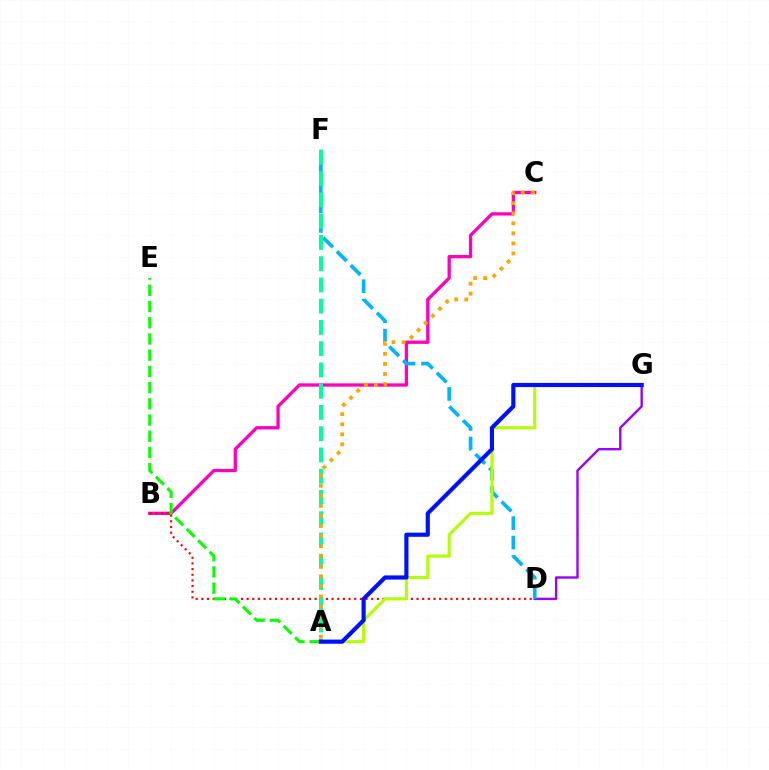{('B', 'C'): [{'color': '#ff00bd', 'line_style': 'solid', 'thickness': 2.37}], ('D', 'G'): [{'color': '#9b00ff', 'line_style': 'solid', 'thickness': 1.72}], ('D', 'F'): [{'color': '#00b5ff', 'line_style': 'dashed', 'thickness': 2.64}], ('B', 'D'): [{'color': '#ff0000', 'line_style': 'dotted', 'thickness': 1.54}], ('A', 'E'): [{'color': '#08ff00', 'line_style': 'dashed', 'thickness': 2.2}], ('A', 'F'): [{'color': '#00ff9d', 'line_style': 'dashed', 'thickness': 2.89}], ('A', 'G'): [{'color': '#b3ff00', 'line_style': 'solid', 'thickness': 2.2}, {'color': '#0010ff', 'line_style': 'solid', 'thickness': 2.99}], ('A', 'C'): [{'color': '#ffa500', 'line_style': 'dotted', 'thickness': 2.73}]}